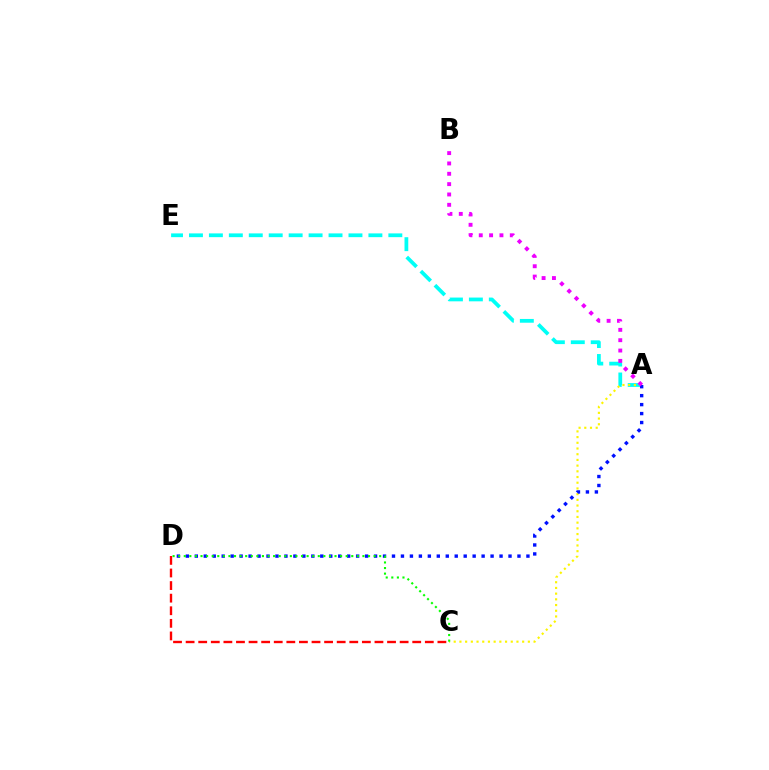{('A', 'E'): [{'color': '#00fff6', 'line_style': 'dashed', 'thickness': 2.71}], ('C', 'D'): [{'color': '#ff0000', 'line_style': 'dashed', 'thickness': 1.71}, {'color': '#08ff00', 'line_style': 'dotted', 'thickness': 1.52}], ('A', 'C'): [{'color': '#fcf500', 'line_style': 'dotted', 'thickness': 1.55}], ('A', 'D'): [{'color': '#0010ff', 'line_style': 'dotted', 'thickness': 2.44}], ('A', 'B'): [{'color': '#ee00ff', 'line_style': 'dotted', 'thickness': 2.81}]}